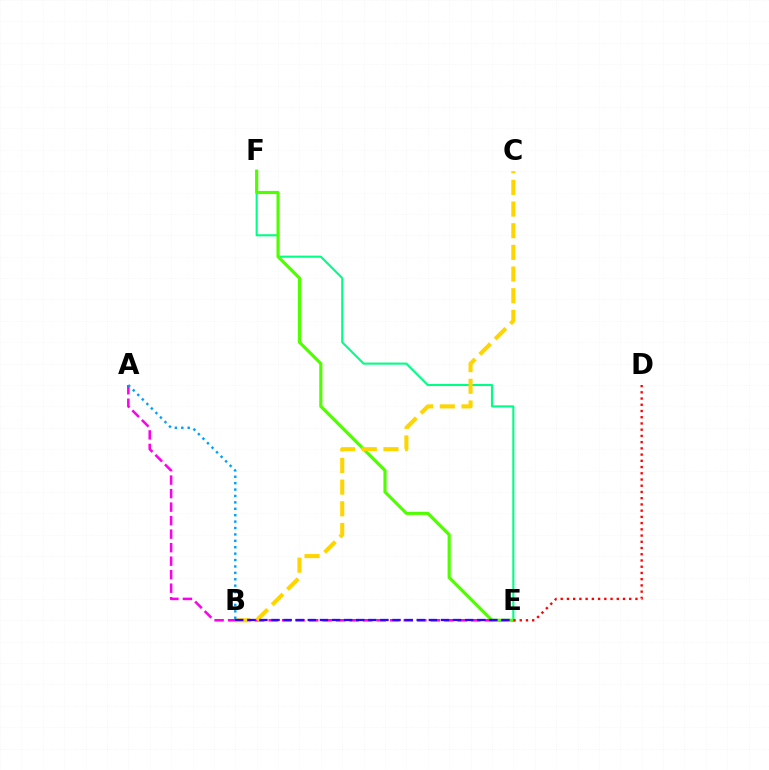{('E', 'F'): [{'color': '#00ff86', 'line_style': 'solid', 'thickness': 1.51}, {'color': '#4fff00', 'line_style': 'solid', 'thickness': 2.26}], ('A', 'E'): [{'color': '#ff00ed', 'line_style': 'dashed', 'thickness': 1.84}], ('B', 'C'): [{'color': '#ffd500', 'line_style': 'dashed', 'thickness': 2.94}], ('D', 'E'): [{'color': '#ff0000', 'line_style': 'dotted', 'thickness': 1.69}], ('B', 'E'): [{'color': '#3700ff', 'line_style': 'dashed', 'thickness': 1.64}], ('A', 'B'): [{'color': '#009eff', 'line_style': 'dotted', 'thickness': 1.74}]}